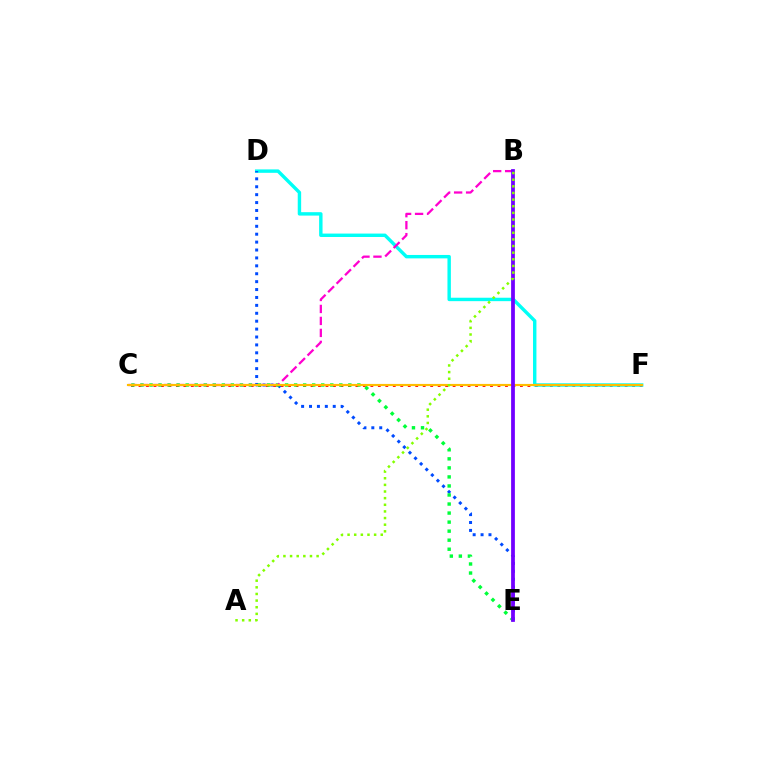{('C', 'F'): [{'color': '#ff0000', 'line_style': 'dotted', 'thickness': 2.03}, {'color': '#ffbd00', 'line_style': 'solid', 'thickness': 1.55}], ('D', 'F'): [{'color': '#00fff6', 'line_style': 'solid', 'thickness': 2.46}], ('D', 'E'): [{'color': '#004bff', 'line_style': 'dotted', 'thickness': 2.15}], ('C', 'E'): [{'color': '#00ff39', 'line_style': 'dotted', 'thickness': 2.46}], ('B', 'C'): [{'color': '#ff00cf', 'line_style': 'dashed', 'thickness': 1.63}], ('B', 'E'): [{'color': '#7200ff', 'line_style': 'solid', 'thickness': 2.71}], ('A', 'B'): [{'color': '#84ff00', 'line_style': 'dotted', 'thickness': 1.8}]}